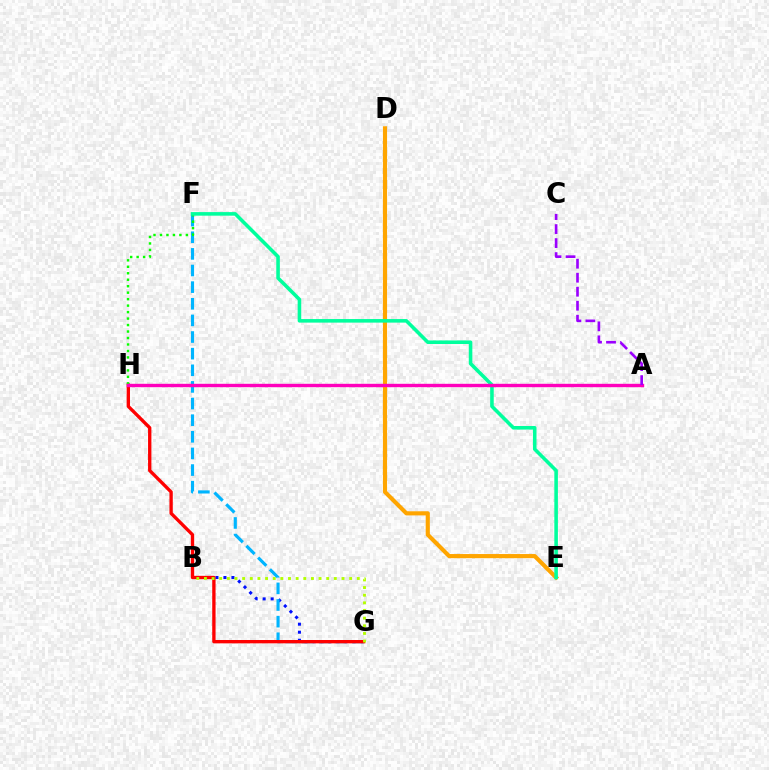{('B', 'G'): [{'color': '#0010ff', 'line_style': 'dotted', 'thickness': 2.18}, {'color': '#b3ff00', 'line_style': 'dotted', 'thickness': 2.08}], ('F', 'G'): [{'color': '#00b5ff', 'line_style': 'dashed', 'thickness': 2.26}], ('D', 'E'): [{'color': '#ffa500', 'line_style': 'solid', 'thickness': 2.98}], ('G', 'H'): [{'color': '#ff0000', 'line_style': 'solid', 'thickness': 2.4}], ('F', 'H'): [{'color': '#08ff00', 'line_style': 'dotted', 'thickness': 1.76}], ('E', 'F'): [{'color': '#00ff9d', 'line_style': 'solid', 'thickness': 2.57}], ('A', 'H'): [{'color': '#ff00bd', 'line_style': 'solid', 'thickness': 2.43}], ('A', 'C'): [{'color': '#9b00ff', 'line_style': 'dashed', 'thickness': 1.9}]}